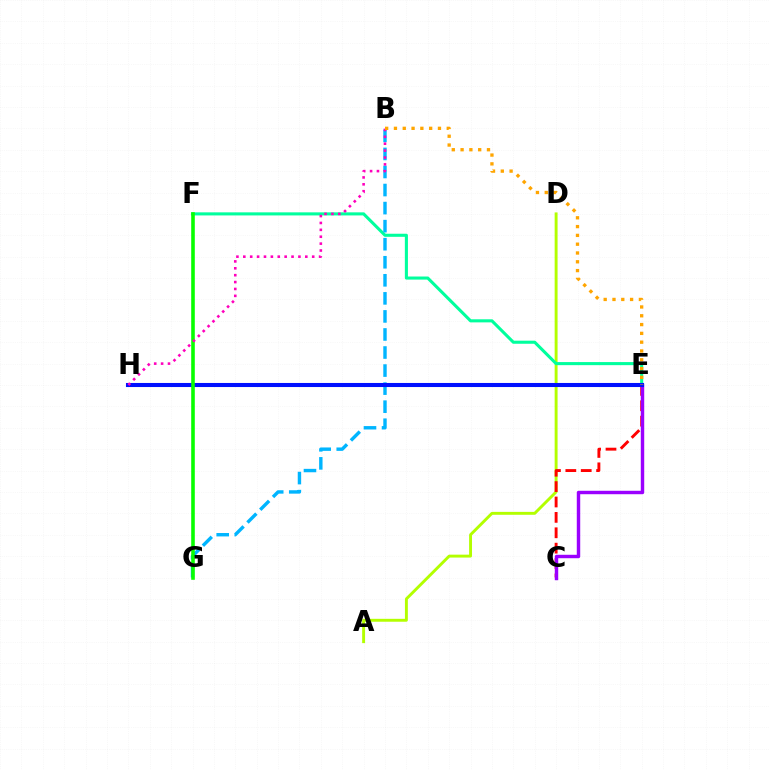{('A', 'D'): [{'color': '#b3ff00', 'line_style': 'solid', 'thickness': 2.09}], ('E', 'F'): [{'color': '#00ff9d', 'line_style': 'solid', 'thickness': 2.22}], ('B', 'G'): [{'color': '#00b5ff', 'line_style': 'dashed', 'thickness': 2.45}], ('C', 'E'): [{'color': '#ff0000', 'line_style': 'dashed', 'thickness': 2.09}, {'color': '#9b00ff', 'line_style': 'solid', 'thickness': 2.47}], ('E', 'H'): [{'color': '#0010ff', 'line_style': 'solid', 'thickness': 2.93}], ('F', 'G'): [{'color': '#08ff00', 'line_style': 'solid', 'thickness': 2.59}], ('B', 'H'): [{'color': '#ff00bd', 'line_style': 'dotted', 'thickness': 1.87}], ('B', 'E'): [{'color': '#ffa500', 'line_style': 'dotted', 'thickness': 2.39}]}